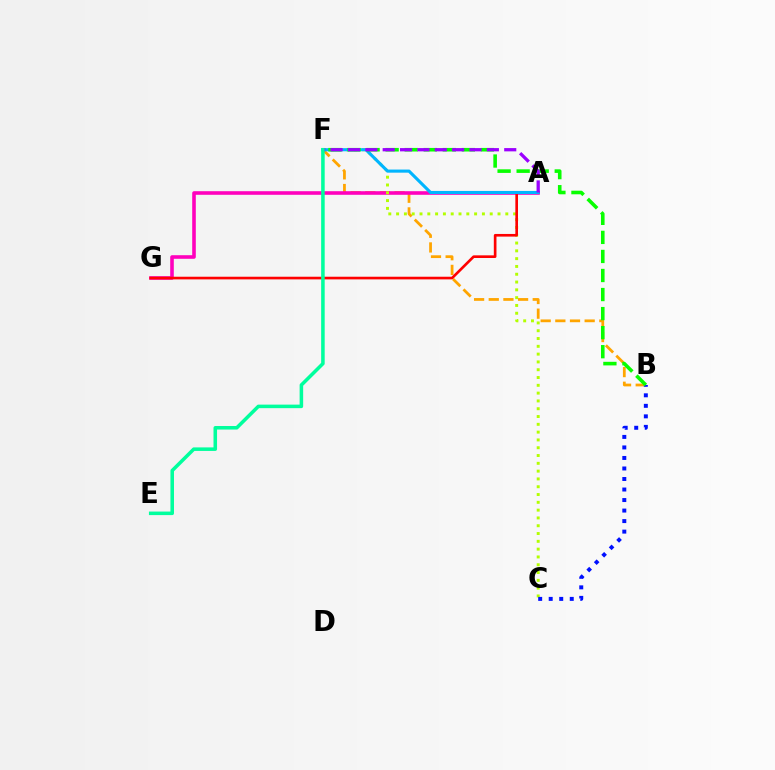{('B', 'F'): [{'color': '#ffa500', 'line_style': 'dashed', 'thickness': 1.99}, {'color': '#08ff00', 'line_style': 'dashed', 'thickness': 2.59}], ('A', 'G'): [{'color': '#ff00bd', 'line_style': 'solid', 'thickness': 2.59}, {'color': '#ff0000', 'line_style': 'solid', 'thickness': 1.91}], ('C', 'F'): [{'color': '#b3ff00', 'line_style': 'dotted', 'thickness': 2.12}], ('B', 'C'): [{'color': '#0010ff', 'line_style': 'dotted', 'thickness': 2.86}], ('A', 'F'): [{'color': '#00b5ff', 'line_style': 'solid', 'thickness': 2.24}, {'color': '#9b00ff', 'line_style': 'dashed', 'thickness': 2.36}], ('E', 'F'): [{'color': '#00ff9d', 'line_style': 'solid', 'thickness': 2.55}]}